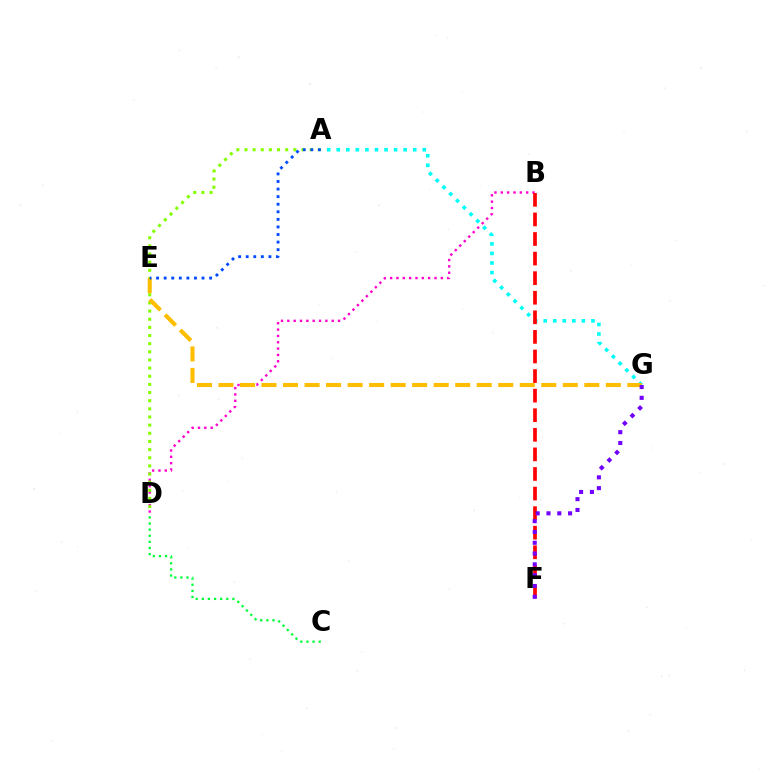{('A', 'G'): [{'color': '#00fff6', 'line_style': 'dotted', 'thickness': 2.6}], ('B', 'D'): [{'color': '#ff00cf', 'line_style': 'dotted', 'thickness': 1.72}], ('A', 'D'): [{'color': '#84ff00', 'line_style': 'dotted', 'thickness': 2.21}], ('E', 'G'): [{'color': '#ffbd00', 'line_style': 'dashed', 'thickness': 2.92}], ('B', 'F'): [{'color': '#ff0000', 'line_style': 'dashed', 'thickness': 2.66}], ('F', 'G'): [{'color': '#7200ff', 'line_style': 'dotted', 'thickness': 2.93}], ('C', 'D'): [{'color': '#00ff39', 'line_style': 'dotted', 'thickness': 1.66}], ('A', 'E'): [{'color': '#004bff', 'line_style': 'dotted', 'thickness': 2.06}]}